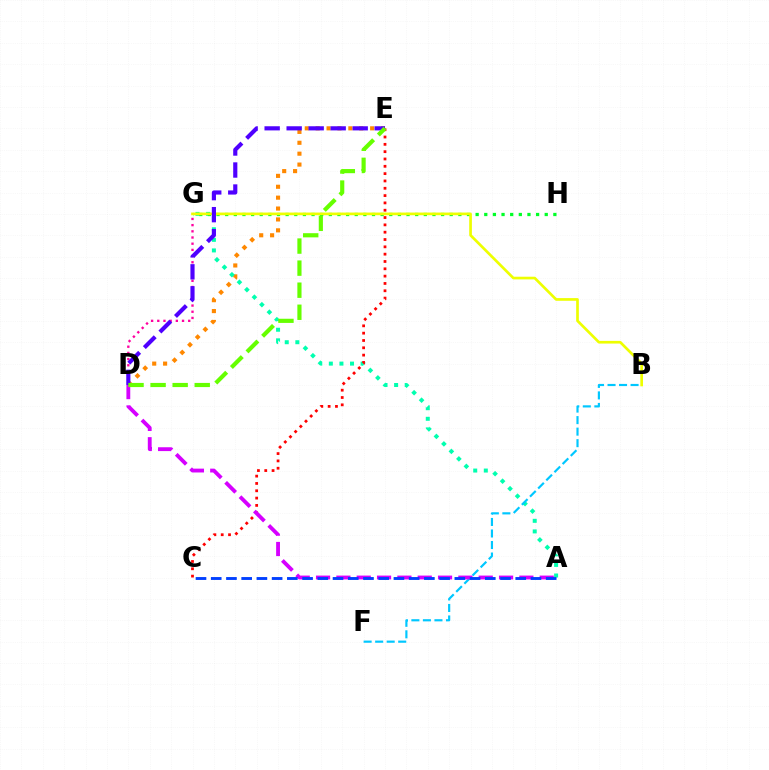{('D', 'E'): [{'color': '#ff8800', 'line_style': 'dotted', 'thickness': 2.96}, {'color': '#4f00ff', 'line_style': 'dashed', 'thickness': 2.99}, {'color': '#66ff00', 'line_style': 'dashed', 'thickness': 3.0}], ('A', 'G'): [{'color': '#00ffaf', 'line_style': 'dotted', 'thickness': 2.88}], ('C', 'E'): [{'color': '#ff0000', 'line_style': 'dotted', 'thickness': 1.99}], ('G', 'H'): [{'color': '#00ff27', 'line_style': 'dotted', 'thickness': 2.35}], ('B', 'G'): [{'color': '#eeff00', 'line_style': 'solid', 'thickness': 1.93}], ('B', 'F'): [{'color': '#00c7ff', 'line_style': 'dashed', 'thickness': 1.57}], ('A', 'D'): [{'color': '#d600ff', 'line_style': 'dashed', 'thickness': 2.76}], ('A', 'C'): [{'color': '#003fff', 'line_style': 'dashed', 'thickness': 2.07}], ('D', 'G'): [{'color': '#ff00a0', 'line_style': 'dotted', 'thickness': 1.68}]}